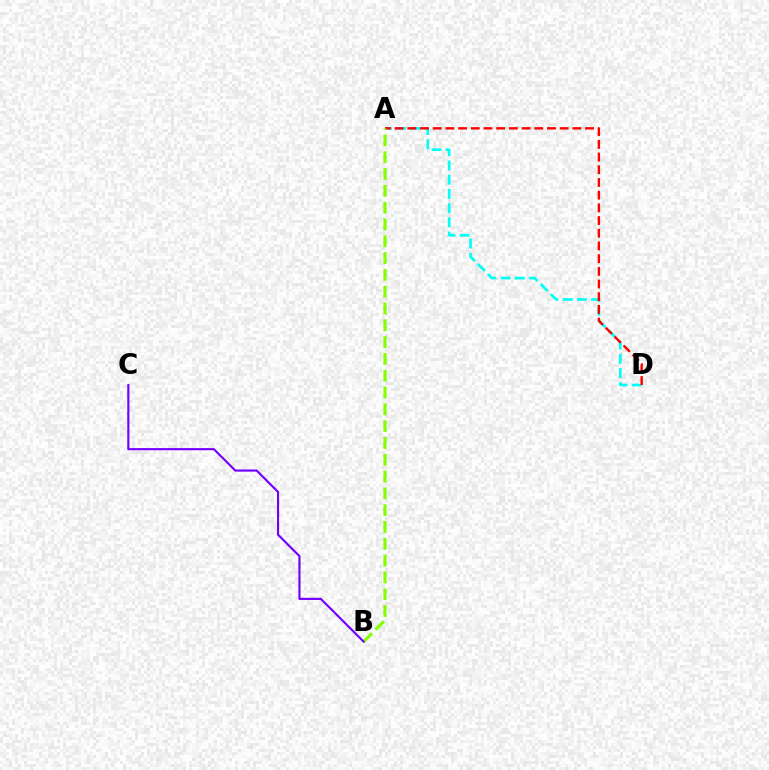{('A', 'D'): [{'color': '#00fff6', 'line_style': 'dashed', 'thickness': 1.93}, {'color': '#ff0000', 'line_style': 'dashed', 'thickness': 1.72}], ('A', 'B'): [{'color': '#84ff00', 'line_style': 'dashed', 'thickness': 2.28}], ('B', 'C'): [{'color': '#7200ff', 'line_style': 'solid', 'thickness': 1.54}]}